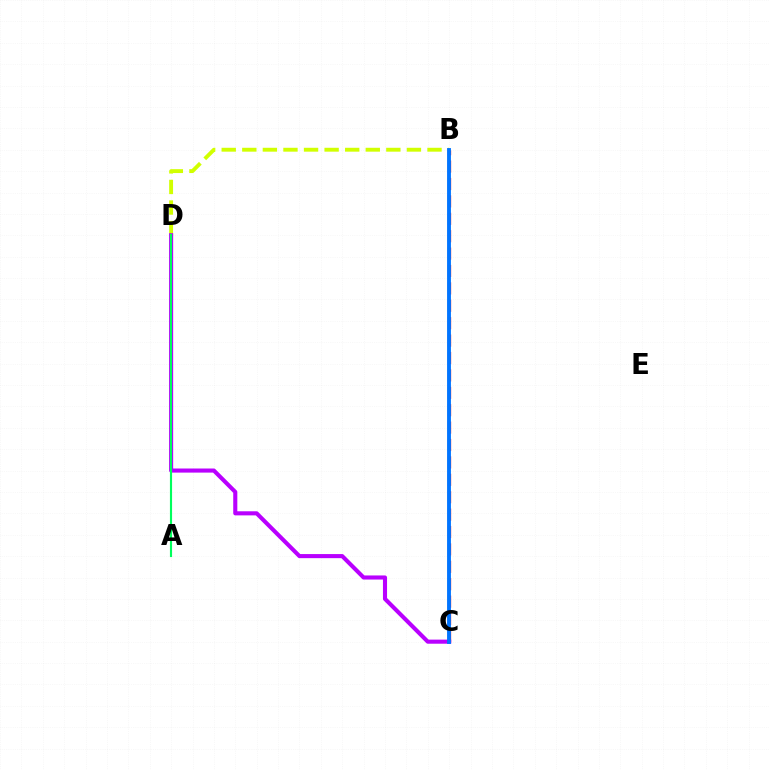{('B', 'C'): [{'color': '#ff0000', 'line_style': 'dashed', 'thickness': 2.36}, {'color': '#0074ff', 'line_style': 'solid', 'thickness': 2.78}], ('B', 'D'): [{'color': '#d1ff00', 'line_style': 'dashed', 'thickness': 2.8}], ('C', 'D'): [{'color': '#b900ff', 'line_style': 'solid', 'thickness': 2.95}], ('A', 'D'): [{'color': '#00ff5c', 'line_style': 'solid', 'thickness': 1.54}]}